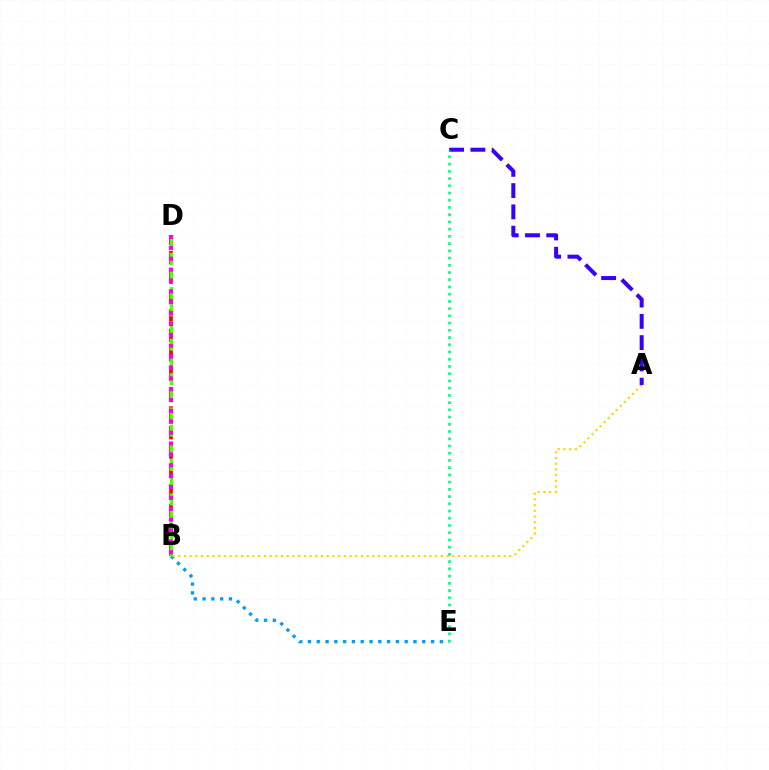{('B', 'E'): [{'color': '#009eff', 'line_style': 'dotted', 'thickness': 2.39}], ('A', 'B'): [{'color': '#ffd500', 'line_style': 'dotted', 'thickness': 1.55}], ('B', 'D'): [{'color': '#ff0000', 'line_style': 'dashed', 'thickness': 2.64}, {'color': '#4fff00', 'line_style': 'dashed', 'thickness': 2.34}, {'color': '#ff00ed', 'line_style': 'dotted', 'thickness': 2.95}], ('A', 'C'): [{'color': '#3700ff', 'line_style': 'dashed', 'thickness': 2.89}], ('C', 'E'): [{'color': '#00ff86', 'line_style': 'dotted', 'thickness': 1.96}]}